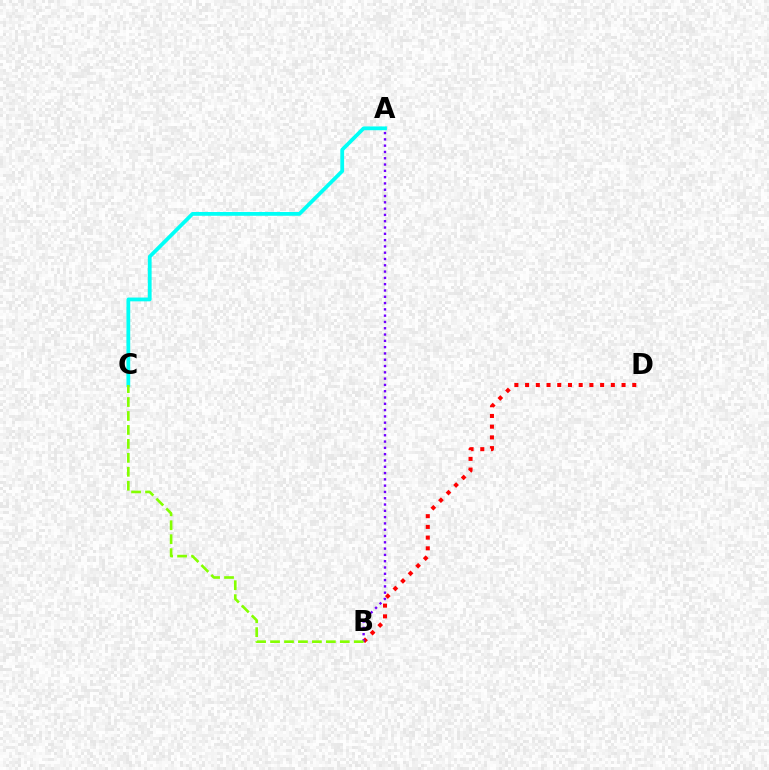{('A', 'C'): [{'color': '#00fff6', 'line_style': 'solid', 'thickness': 2.73}], ('B', 'D'): [{'color': '#ff0000', 'line_style': 'dotted', 'thickness': 2.91}], ('A', 'B'): [{'color': '#7200ff', 'line_style': 'dotted', 'thickness': 1.71}], ('B', 'C'): [{'color': '#84ff00', 'line_style': 'dashed', 'thickness': 1.9}]}